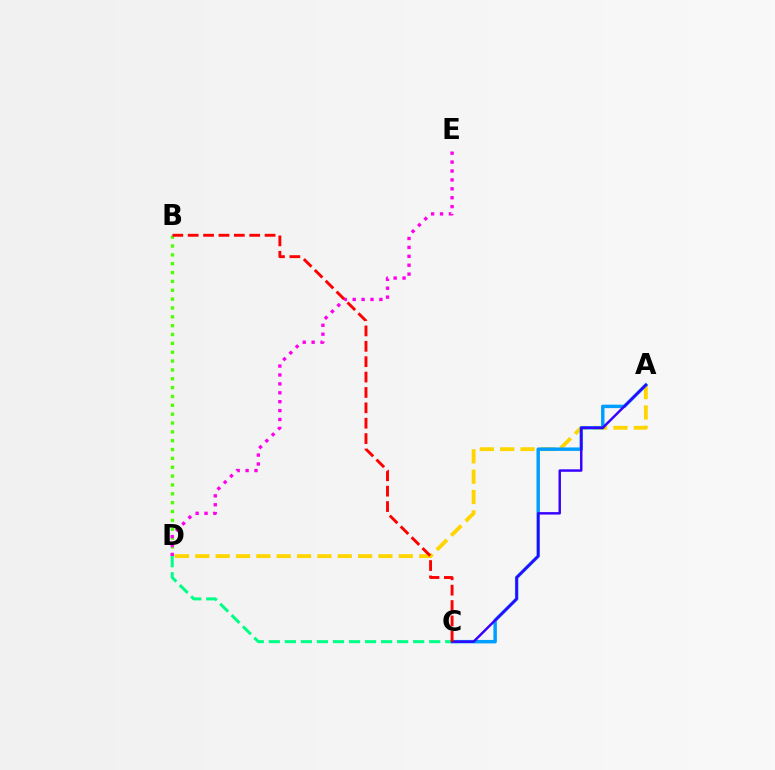{('A', 'D'): [{'color': '#ffd500', 'line_style': 'dashed', 'thickness': 2.76}], ('B', 'D'): [{'color': '#4fff00', 'line_style': 'dotted', 'thickness': 2.4}], ('D', 'E'): [{'color': '#ff00ed', 'line_style': 'dotted', 'thickness': 2.42}], ('A', 'C'): [{'color': '#009eff', 'line_style': 'solid', 'thickness': 2.49}, {'color': '#3700ff', 'line_style': 'solid', 'thickness': 1.76}], ('C', 'D'): [{'color': '#00ff86', 'line_style': 'dashed', 'thickness': 2.18}], ('B', 'C'): [{'color': '#ff0000', 'line_style': 'dashed', 'thickness': 2.09}]}